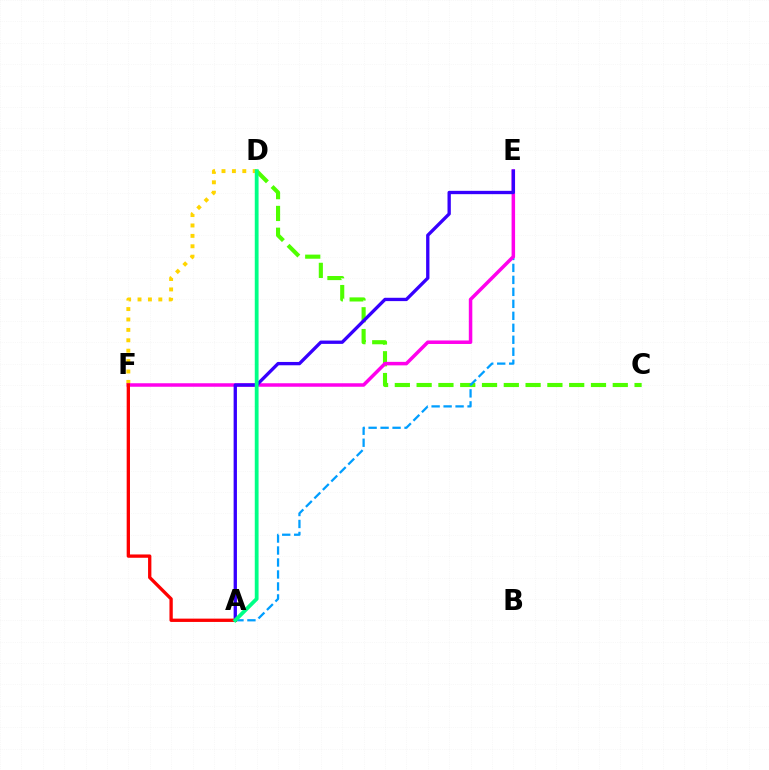{('C', 'D'): [{'color': '#4fff00', 'line_style': 'dashed', 'thickness': 2.96}], ('D', 'F'): [{'color': '#ffd500', 'line_style': 'dotted', 'thickness': 2.83}], ('A', 'E'): [{'color': '#009eff', 'line_style': 'dashed', 'thickness': 1.63}, {'color': '#3700ff', 'line_style': 'solid', 'thickness': 2.39}], ('E', 'F'): [{'color': '#ff00ed', 'line_style': 'solid', 'thickness': 2.52}], ('A', 'F'): [{'color': '#ff0000', 'line_style': 'solid', 'thickness': 2.39}], ('A', 'D'): [{'color': '#00ff86', 'line_style': 'solid', 'thickness': 2.73}]}